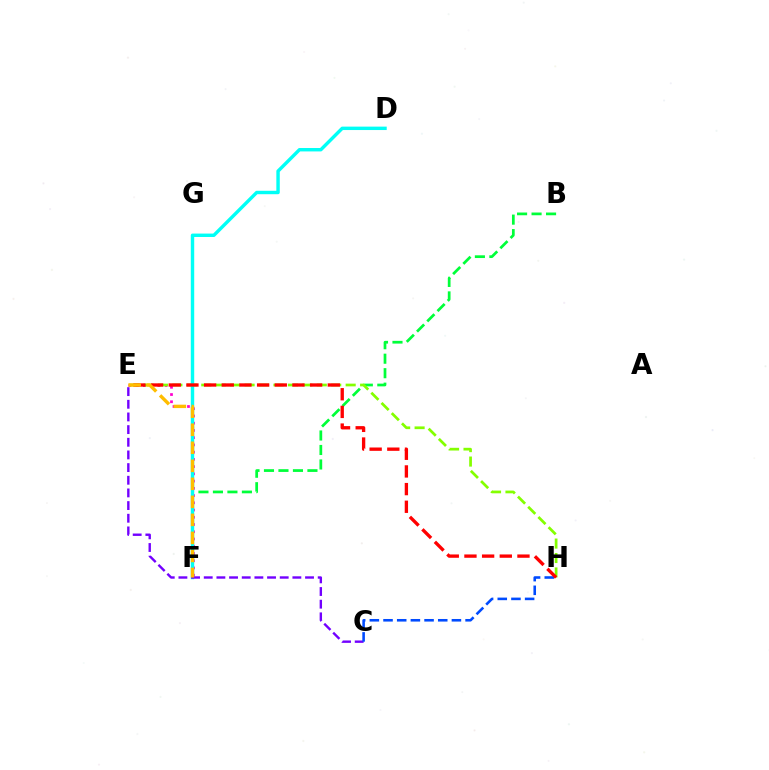{('B', 'F'): [{'color': '#00ff39', 'line_style': 'dashed', 'thickness': 1.97}], ('E', 'F'): [{'color': '#ff00cf', 'line_style': 'dotted', 'thickness': 1.97}, {'color': '#ffbd00', 'line_style': 'dashed', 'thickness': 2.45}], ('E', 'H'): [{'color': '#84ff00', 'line_style': 'dashed', 'thickness': 1.96}, {'color': '#ff0000', 'line_style': 'dashed', 'thickness': 2.4}], ('D', 'F'): [{'color': '#00fff6', 'line_style': 'solid', 'thickness': 2.46}], ('C', 'E'): [{'color': '#7200ff', 'line_style': 'dashed', 'thickness': 1.72}], ('C', 'H'): [{'color': '#004bff', 'line_style': 'dashed', 'thickness': 1.86}]}